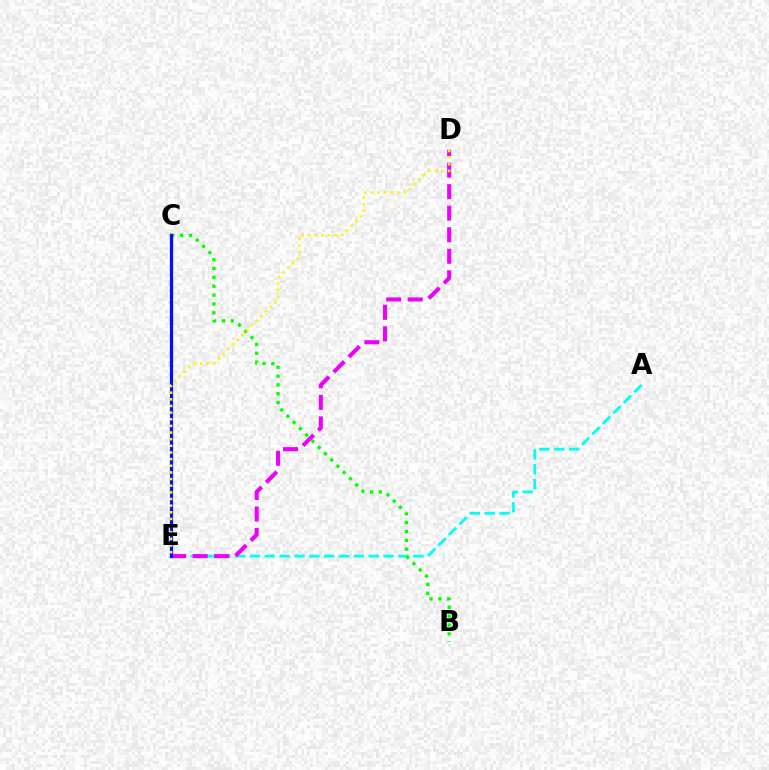{('A', 'E'): [{'color': '#00fff6', 'line_style': 'dashed', 'thickness': 2.02}], ('D', 'E'): [{'color': '#ee00ff', 'line_style': 'dashed', 'thickness': 2.92}, {'color': '#fcf500', 'line_style': 'dotted', 'thickness': 1.81}], ('C', 'E'): [{'color': '#ff0000', 'line_style': 'dotted', 'thickness': 1.82}, {'color': '#0010ff', 'line_style': 'solid', 'thickness': 2.32}], ('B', 'C'): [{'color': '#08ff00', 'line_style': 'dotted', 'thickness': 2.4}]}